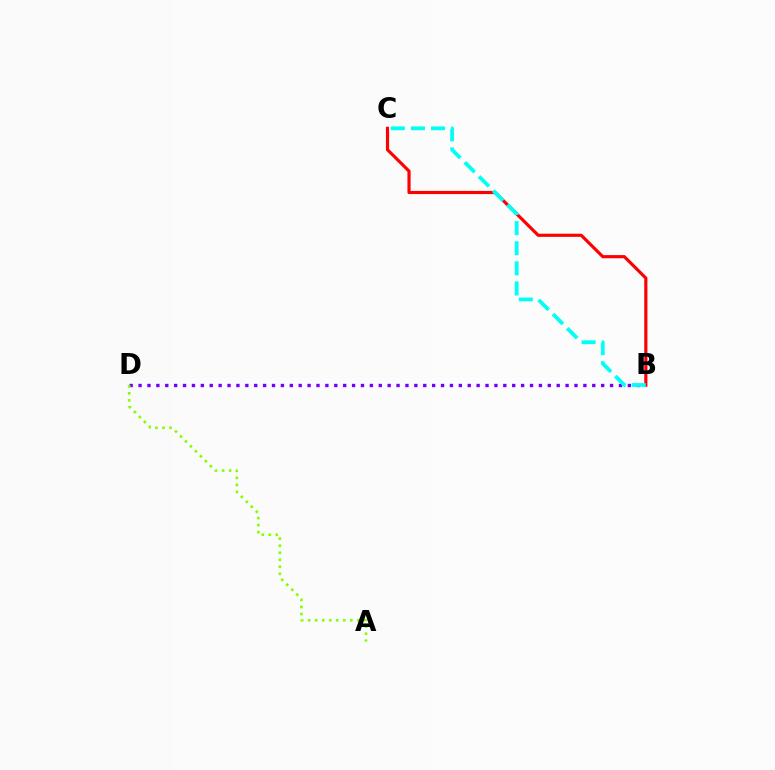{('B', 'D'): [{'color': '#7200ff', 'line_style': 'dotted', 'thickness': 2.42}], ('A', 'D'): [{'color': '#84ff00', 'line_style': 'dotted', 'thickness': 1.91}], ('B', 'C'): [{'color': '#ff0000', 'line_style': 'solid', 'thickness': 2.28}, {'color': '#00fff6', 'line_style': 'dashed', 'thickness': 2.73}]}